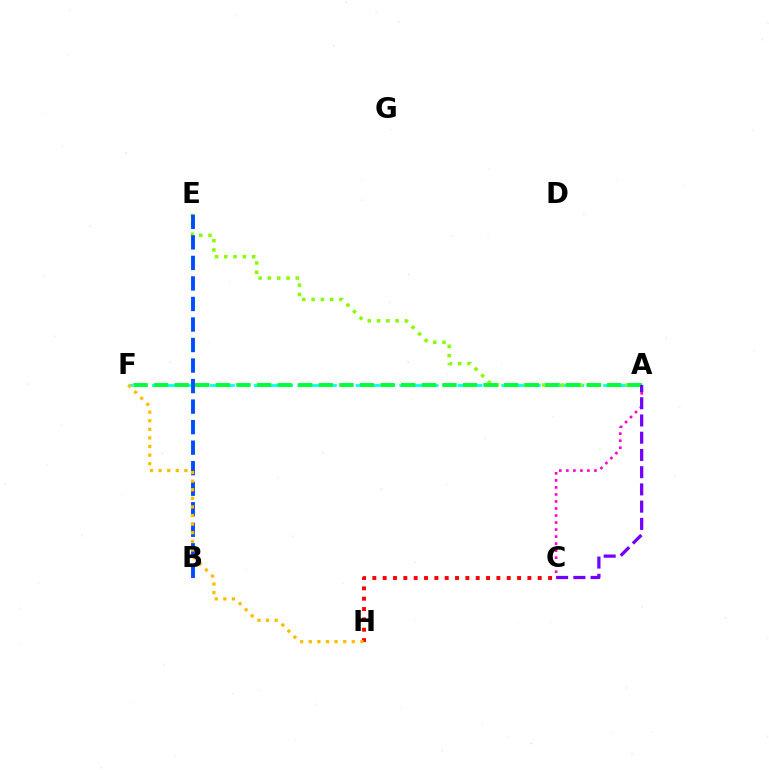{('A', 'F'): [{'color': '#00fff6', 'line_style': 'dashed', 'thickness': 1.98}, {'color': '#00ff39', 'line_style': 'dashed', 'thickness': 2.8}], ('A', 'E'): [{'color': '#84ff00', 'line_style': 'dotted', 'thickness': 2.52}], ('C', 'H'): [{'color': '#ff0000', 'line_style': 'dotted', 'thickness': 2.81}], ('B', 'E'): [{'color': '#004bff', 'line_style': 'dashed', 'thickness': 2.79}], ('A', 'C'): [{'color': '#ff00cf', 'line_style': 'dotted', 'thickness': 1.91}, {'color': '#7200ff', 'line_style': 'dashed', 'thickness': 2.34}], ('F', 'H'): [{'color': '#ffbd00', 'line_style': 'dotted', 'thickness': 2.34}]}